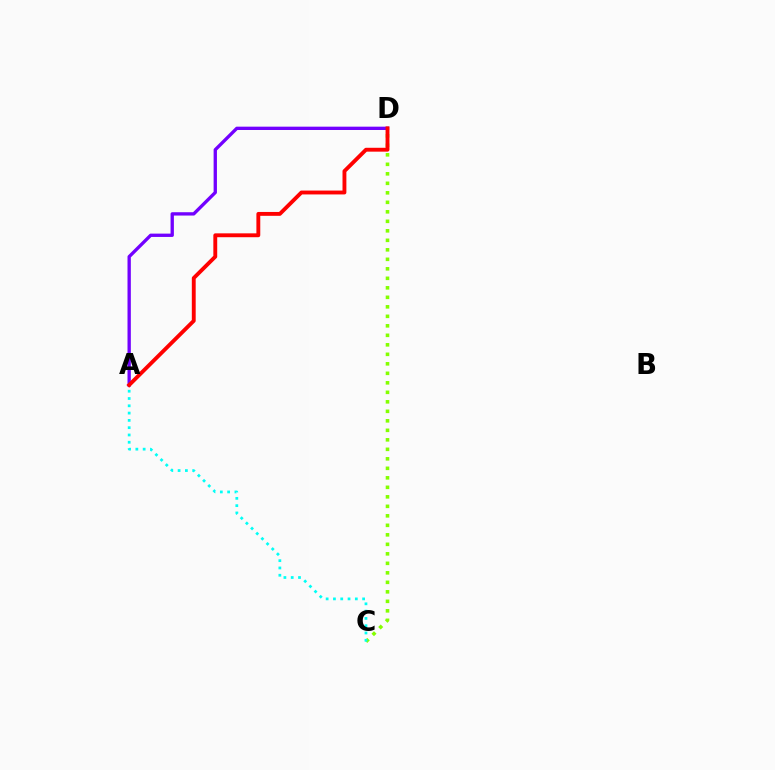{('C', 'D'): [{'color': '#84ff00', 'line_style': 'dotted', 'thickness': 2.58}], ('A', 'C'): [{'color': '#00fff6', 'line_style': 'dotted', 'thickness': 1.98}], ('A', 'D'): [{'color': '#7200ff', 'line_style': 'solid', 'thickness': 2.4}, {'color': '#ff0000', 'line_style': 'solid', 'thickness': 2.79}]}